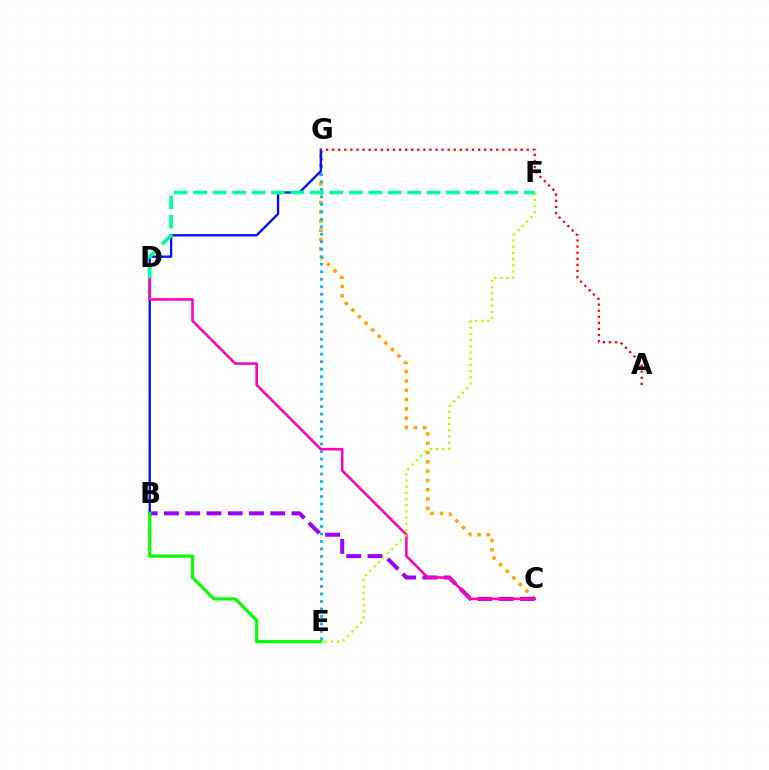{('C', 'G'): [{'color': '#ffa500', 'line_style': 'dotted', 'thickness': 2.53}], ('E', 'G'): [{'color': '#00b5ff', 'line_style': 'dotted', 'thickness': 2.04}], ('B', 'G'): [{'color': '#0010ff', 'line_style': 'solid', 'thickness': 1.69}], ('A', 'G'): [{'color': '#ff0000', 'line_style': 'dotted', 'thickness': 1.65}], ('B', 'C'): [{'color': '#9b00ff', 'line_style': 'dashed', 'thickness': 2.89}], ('C', 'D'): [{'color': '#ff00bd', 'line_style': 'solid', 'thickness': 1.84}], ('E', 'F'): [{'color': '#b3ff00', 'line_style': 'dotted', 'thickness': 1.68}], ('B', 'E'): [{'color': '#08ff00', 'line_style': 'solid', 'thickness': 2.29}], ('D', 'F'): [{'color': '#00ff9d', 'line_style': 'dashed', 'thickness': 2.64}]}